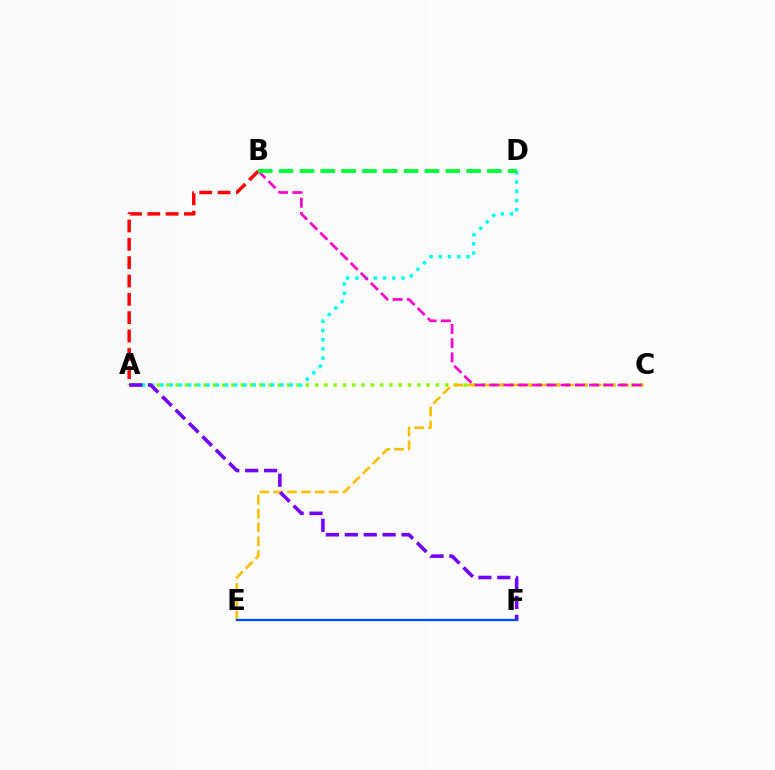{('A', 'C'): [{'color': '#84ff00', 'line_style': 'dotted', 'thickness': 2.52}], ('A', 'D'): [{'color': '#00fff6', 'line_style': 'dotted', 'thickness': 2.51}], ('C', 'E'): [{'color': '#ffbd00', 'line_style': 'dashed', 'thickness': 1.88}], ('A', 'F'): [{'color': '#7200ff', 'line_style': 'dashed', 'thickness': 2.57}], ('B', 'C'): [{'color': '#ff00cf', 'line_style': 'dashed', 'thickness': 1.94}], ('A', 'B'): [{'color': '#ff0000', 'line_style': 'dashed', 'thickness': 2.49}], ('B', 'D'): [{'color': '#00ff39', 'line_style': 'dashed', 'thickness': 2.83}], ('E', 'F'): [{'color': '#004bff', 'line_style': 'solid', 'thickness': 1.65}]}